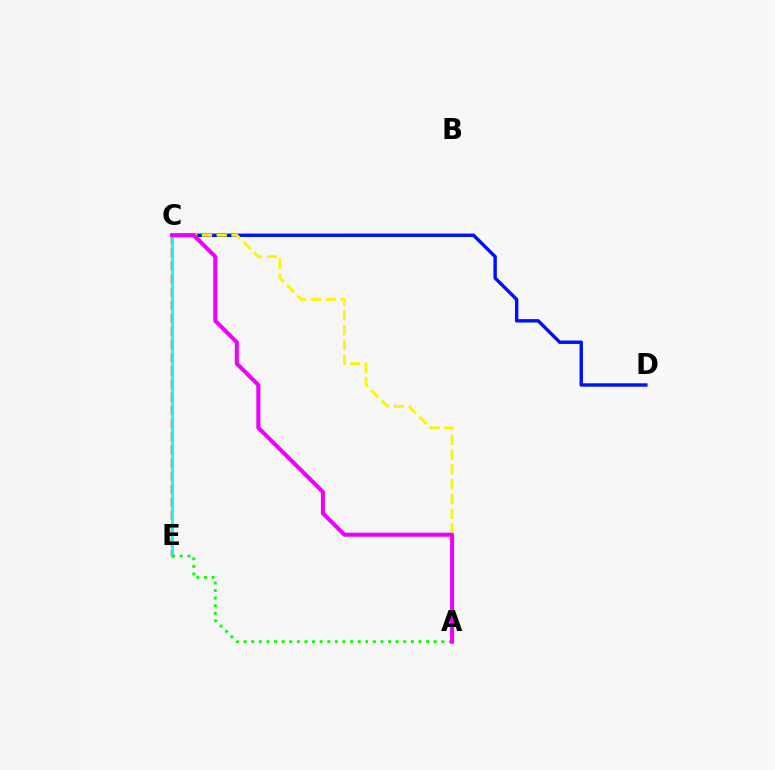{('C', 'E'): [{'color': '#ff0000', 'line_style': 'dashed', 'thickness': 1.79}, {'color': '#00fff6', 'line_style': 'solid', 'thickness': 2.0}], ('A', 'E'): [{'color': '#08ff00', 'line_style': 'dotted', 'thickness': 2.07}], ('C', 'D'): [{'color': '#0010ff', 'line_style': 'solid', 'thickness': 2.46}], ('A', 'C'): [{'color': '#fcf500', 'line_style': 'dashed', 'thickness': 2.01}, {'color': '#ee00ff', 'line_style': 'solid', 'thickness': 2.91}]}